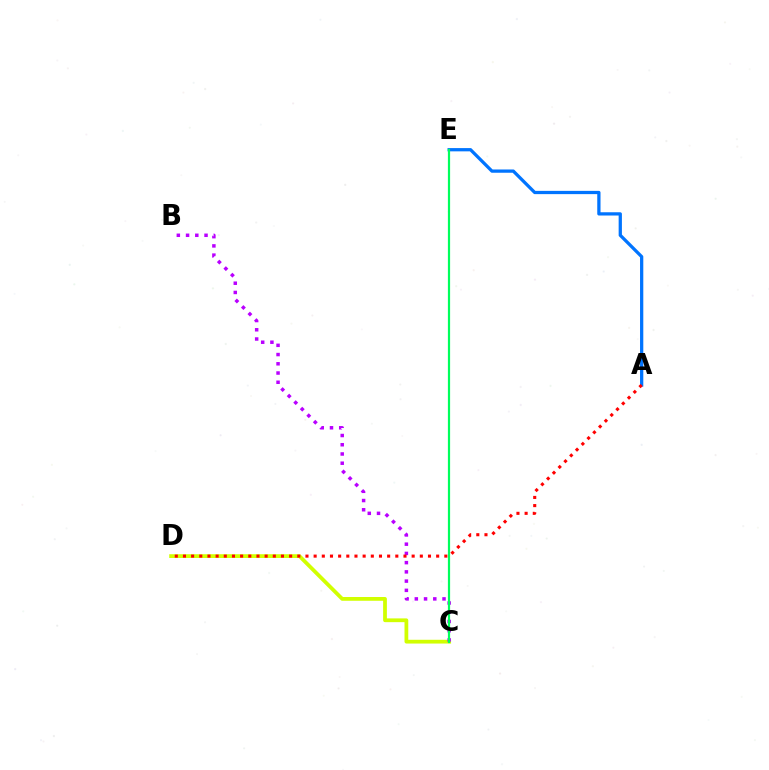{('C', 'D'): [{'color': '#d1ff00', 'line_style': 'solid', 'thickness': 2.71}], ('A', 'E'): [{'color': '#0074ff', 'line_style': 'solid', 'thickness': 2.35}], ('B', 'C'): [{'color': '#b900ff', 'line_style': 'dotted', 'thickness': 2.51}], ('C', 'E'): [{'color': '#00ff5c', 'line_style': 'solid', 'thickness': 1.59}], ('A', 'D'): [{'color': '#ff0000', 'line_style': 'dotted', 'thickness': 2.22}]}